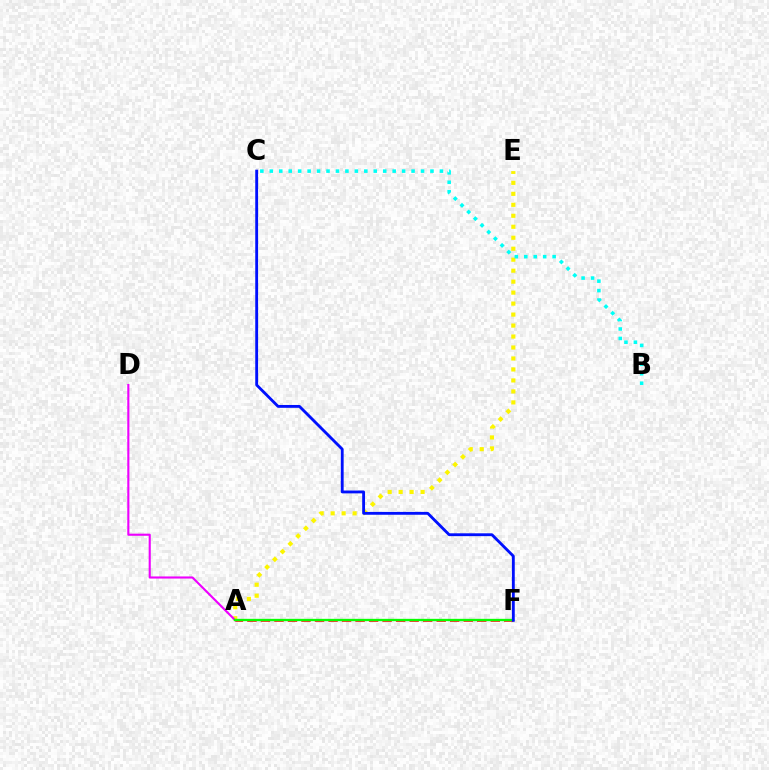{('A', 'E'): [{'color': '#fcf500', 'line_style': 'dotted', 'thickness': 2.98}], ('A', 'D'): [{'color': '#ee00ff', 'line_style': 'solid', 'thickness': 1.52}], ('A', 'F'): [{'color': '#ff0000', 'line_style': 'dashed', 'thickness': 1.84}, {'color': '#08ff00', 'line_style': 'solid', 'thickness': 1.68}], ('C', 'F'): [{'color': '#0010ff', 'line_style': 'solid', 'thickness': 2.05}], ('B', 'C'): [{'color': '#00fff6', 'line_style': 'dotted', 'thickness': 2.57}]}